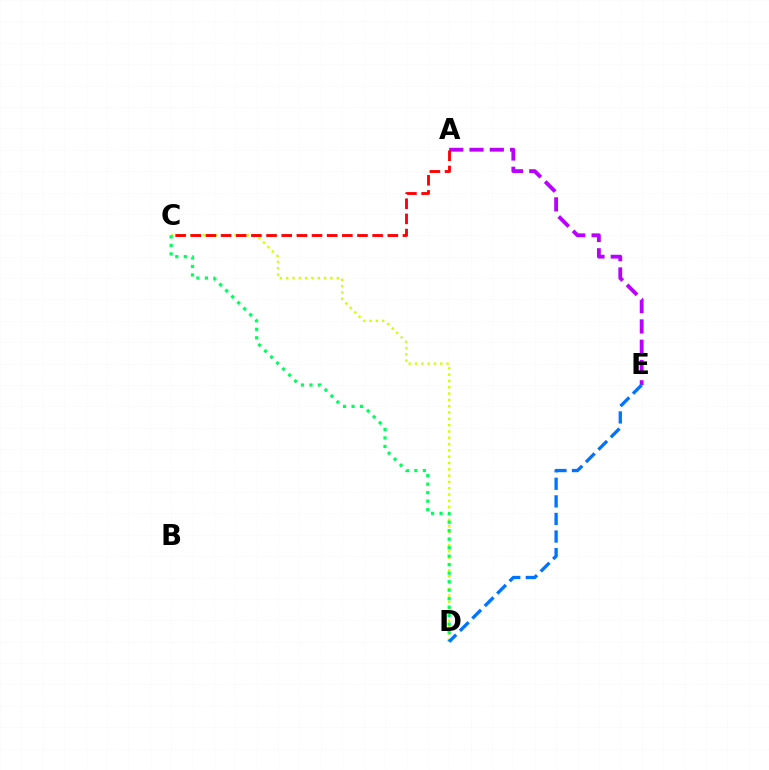{('C', 'D'): [{'color': '#d1ff00', 'line_style': 'dotted', 'thickness': 1.71}, {'color': '#00ff5c', 'line_style': 'dotted', 'thickness': 2.31}], ('A', 'E'): [{'color': '#b900ff', 'line_style': 'dashed', 'thickness': 2.76}], ('A', 'C'): [{'color': '#ff0000', 'line_style': 'dashed', 'thickness': 2.06}], ('D', 'E'): [{'color': '#0074ff', 'line_style': 'dashed', 'thickness': 2.39}]}